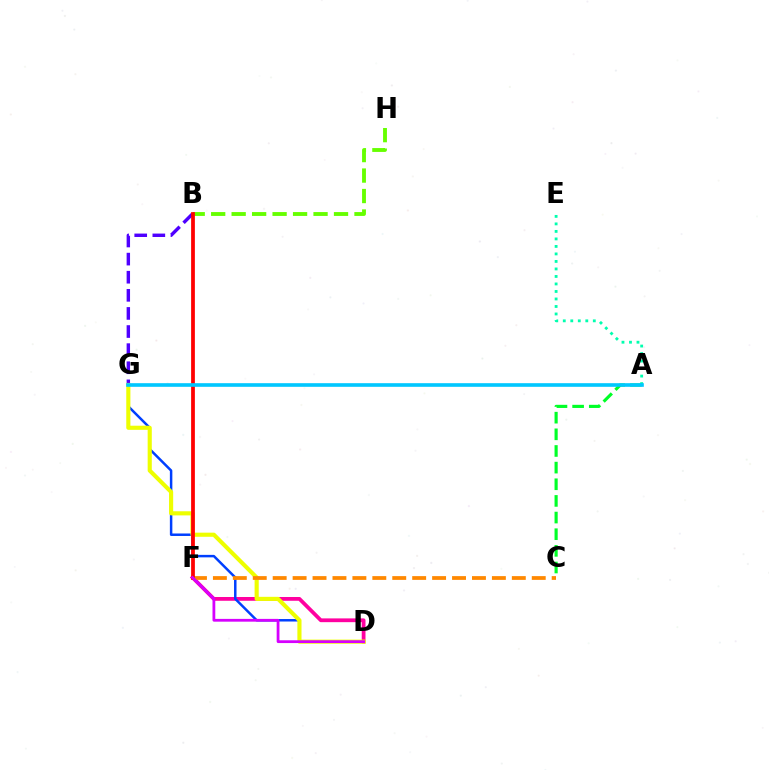{('D', 'F'): [{'color': '#ff00a0', 'line_style': 'solid', 'thickness': 2.72}, {'color': '#d600ff', 'line_style': 'solid', 'thickness': 2.0}], ('D', 'G'): [{'color': '#003fff', 'line_style': 'solid', 'thickness': 1.79}, {'color': '#eeff00', 'line_style': 'solid', 'thickness': 2.97}], ('B', 'H'): [{'color': '#66ff00', 'line_style': 'dashed', 'thickness': 2.78}], ('B', 'G'): [{'color': '#4f00ff', 'line_style': 'dashed', 'thickness': 2.46}], ('C', 'F'): [{'color': '#ff8800', 'line_style': 'dashed', 'thickness': 2.71}], ('A', 'E'): [{'color': '#00ffaf', 'line_style': 'dotted', 'thickness': 2.04}], ('B', 'F'): [{'color': '#ff0000', 'line_style': 'solid', 'thickness': 2.7}], ('A', 'C'): [{'color': '#00ff27', 'line_style': 'dashed', 'thickness': 2.26}], ('A', 'G'): [{'color': '#00c7ff', 'line_style': 'solid', 'thickness': 2.61}]}